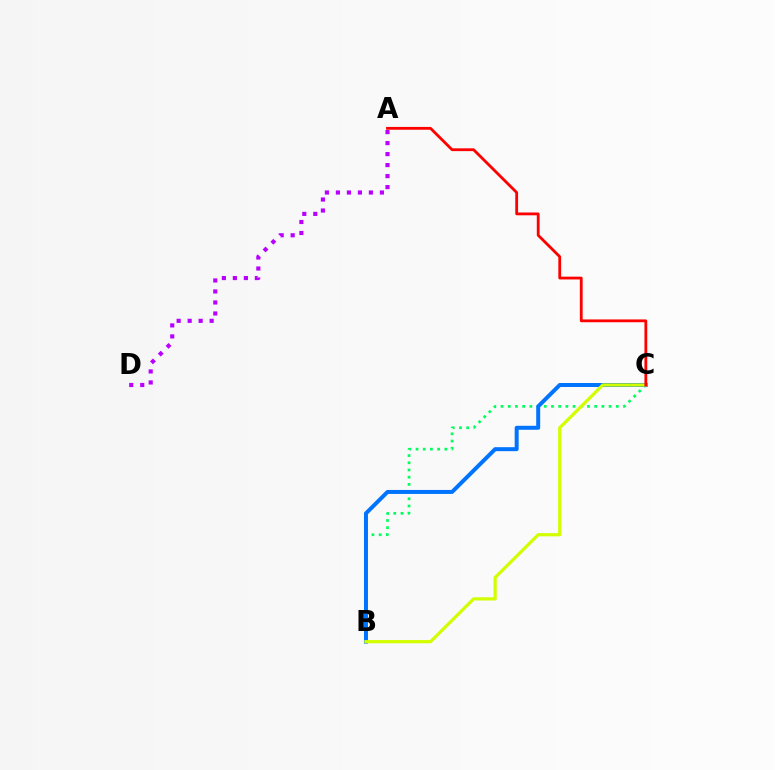{('B', 'C'): [{'color': '#00ff5c', 'line_style': 'dotted', 'thickness': 1.96}, {'color': '#0074ff', 'line_style': 'solid', 'thickness': 2.87}, {'color': '#d1ff00', 'line_style': 'solid', 'thickness': 2.31}], ('A', 'D'): [{'color': '#b900ff', 'line_style': 'dotted', 'thickness': 2.99}], ('A', 'C'): [{'color': '#ff0000', 'line_style': 'solid', 'thickness': 2.02}]}